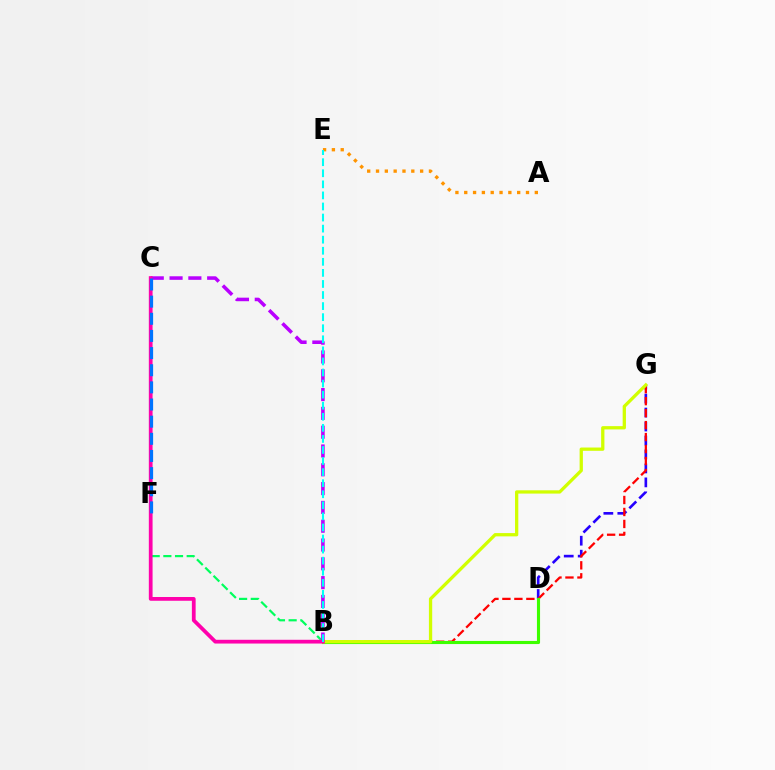{('D', 'G'): [{'color': '#2500ff', 'line_style': 'dashed', 'thickness': 1.9}], ('A', 'E'): [{'color': '#ff9400', 'line_style': 'dotted', 'thickness': 2.4}], ('B', 'G'): [{'color': '#ff0000', 'line_style': 'dashed', 'thickness': 1.63}, {'color': '#d1ff00', 'line_style': 'solid', 'thickness': 2.36}], ('B', 'F'): [{'color': '#00ff5c', 'line_style': 'dashed', 'thickness': 1.59}], ('B', 'D'): [{'color': '#3dff00', 'line_style': 'solid', 'thickness': 2.25}], ('B', 'C'): [{'color': '#b900ff', 'line_style': 'dashed', 'thickness': 2.55}, {'color': '#ff00ac', 'line_style': 'solid', 'thickness': 2.7}], ('C', 'F'): [{'color': '#0074ff', 'line_style': 'dashed', 'thickness': 2.33}], ('B', 'E'): [{'color': '#00fff6', 'line_style': 'dashed', 'thickness': 1.5}]}